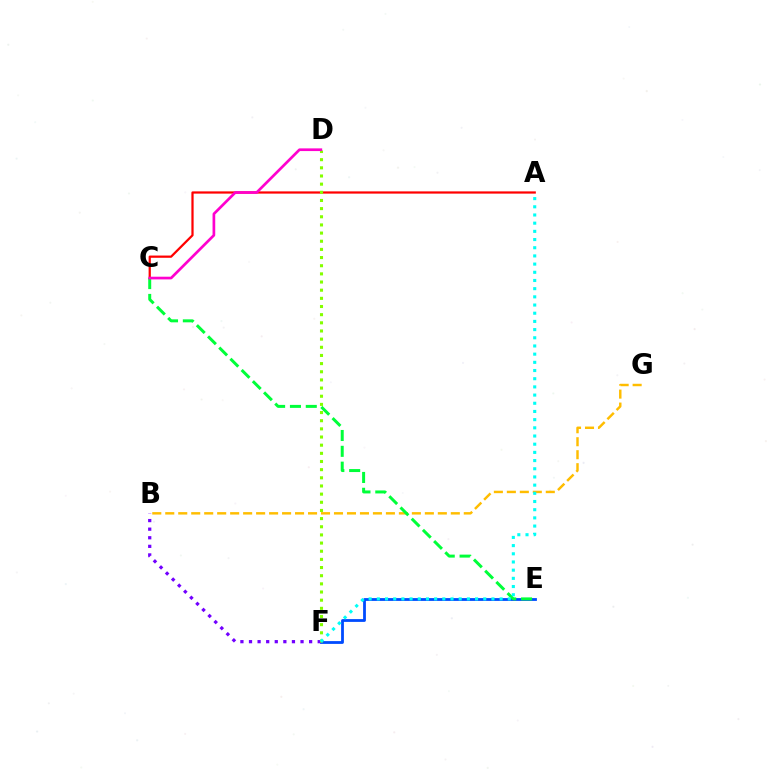{('A', 'C'): [{'color': '#ff0000', 'line_style': 'solid', 'thickness': 1.61}], ('E', 'F'): [{'color': '#004bff', 'line_style': 'solid', 'thickness': 2.01}], ('B', 'F'): [{'color': '#7200ff', 'line_style': 'dotted', 'thickness': 2.33}], ('B', 'G'): [{'color': '#ffbd00', 'line_style': 'dashed', 'thickness': 1.76}], ('C', 'E'): [{'color': '#00ff39', 'line_style': 'dashed', 'thickness': 2.15}], ('D', 'F'): [{'color': '#84ff00', 'line_style': 'dotted', 'thickness': 2.22}], ('C', 'D'): [{'color': '#ff00cf', 'line_style': 'solid', 'thickness': 1.94}], ('A', 'F'): [{'color': '#00fff6', 'line_style': 'dotted', 'thickness': 2.22}]}